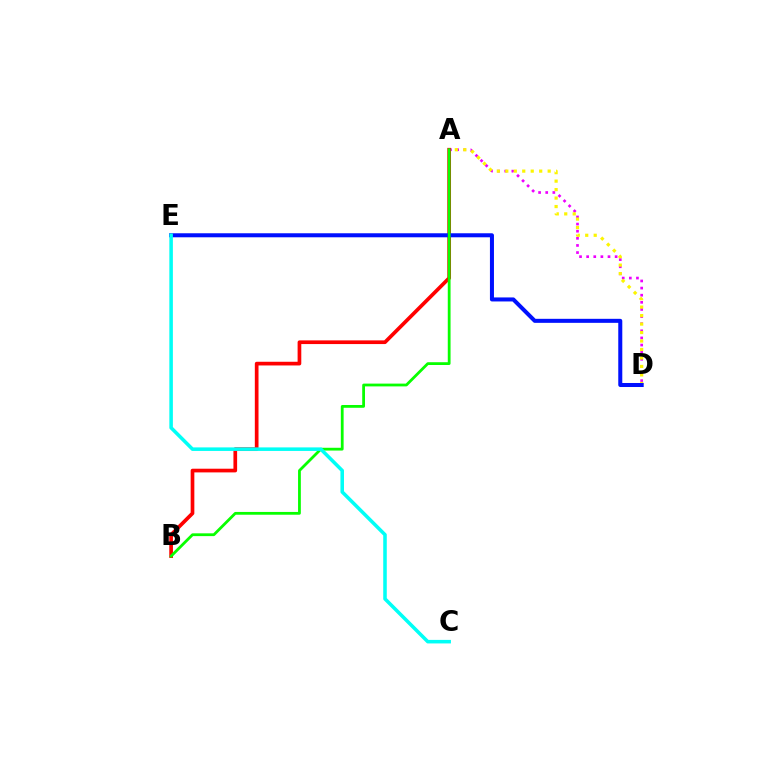{('A', 'D'): [{'color': '#ee00ff', 'line_style': 'dotted', 'thickness': 1.93}, {'color': '#fcf500', 'line_style': 'dotted', 'thickness': 2.3}], ('A', 'B'): [{'color': '#ff0000', 'line_style': 'solid', 'thickness': 2.66}, {'color': '#08ff00', 'line_style': 'solid', 'thickness': 2.01}], ('D', 'E'): [{'color': '#0010ff', 'line_style': 'solid', 'thickness': 2.9}], ('C', 'E'): [{'color': '#00fff6', 'line_style': 'solid', 'thickness': 2.55}]}